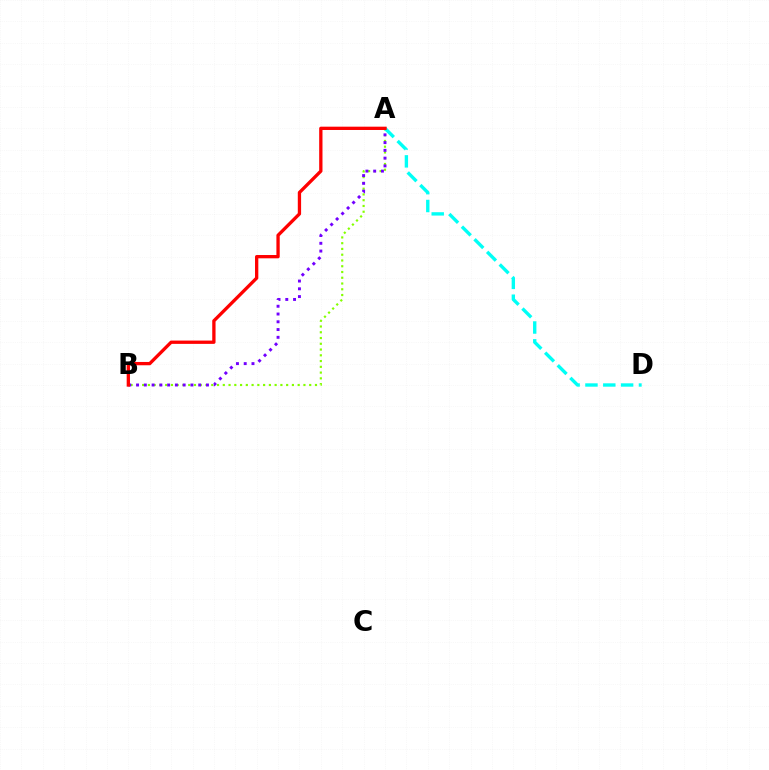{('A', 'B'): [{'color': '#84ff00', 'line_style': 'dotted', 'thickness': 1.57}, {'color': '#7200ff', 'line_style': 'dotted', 'thickness': 2.11}, {'color': '#ff0000', 'line_style': 'solid', 'thickness': 2.38}], ('A', 'D'): [{'color': '#00fff6', 'line_style': 'dashed', 'thickness': 2.42}]}